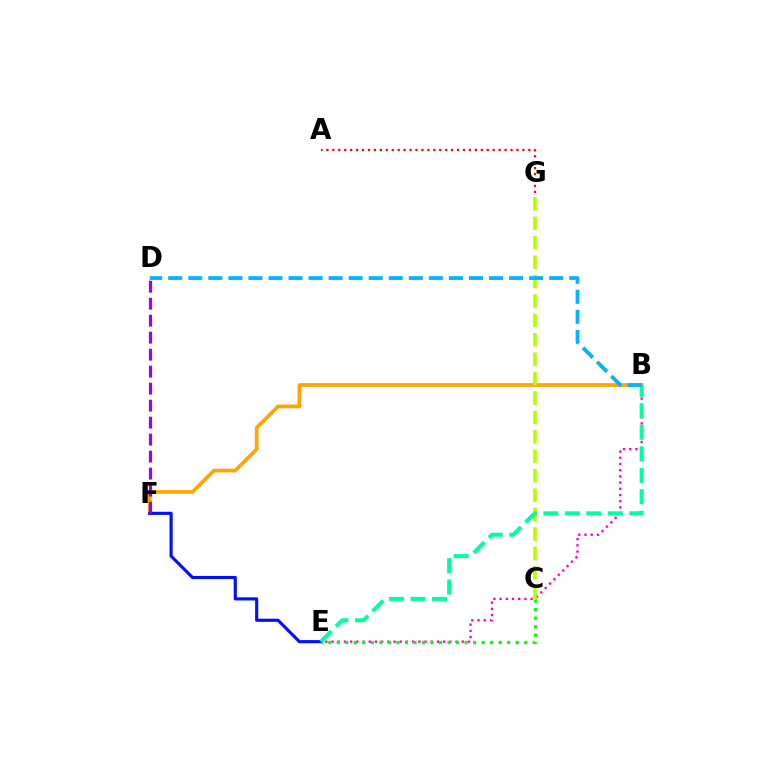{('B', 'E'): [{'color': '#ff00bd', 'line_style': 'dotted', 'thickness': 1.68}, {'color': '#00ff9d', 'line_style': 'dashed', 'thickness': 2.92}], ('B', 'F'): [{'color': '#ffa500', 'line_style': 'solid', 'thickness': 2.7}], ('C', 'G'): [{'color': '#b3ff00', 'line_style': 'dashed', 'thickness': 2.64}], ('E', 'F'): [{'color': '#0010ff', 'line_style': 'solid', 'thickness': 2.26}], ('C', 'E'): [{'color': '#08ff00', 'line_style': 'dotted', 'thickness': 2.32}], ('D', 'F'): [{'color': '#9b00ff', 'line_style': 'dashed', 'thickness': 2.31}], ('B', 'D'): [{'color': '#00b5ff', 'line_style': 'dashed', 'thickness': 2.72}], ('A', 'G'): [{'color': '#ff0000', 'line_style': 'dotted', 'thickness': 1.61}]}